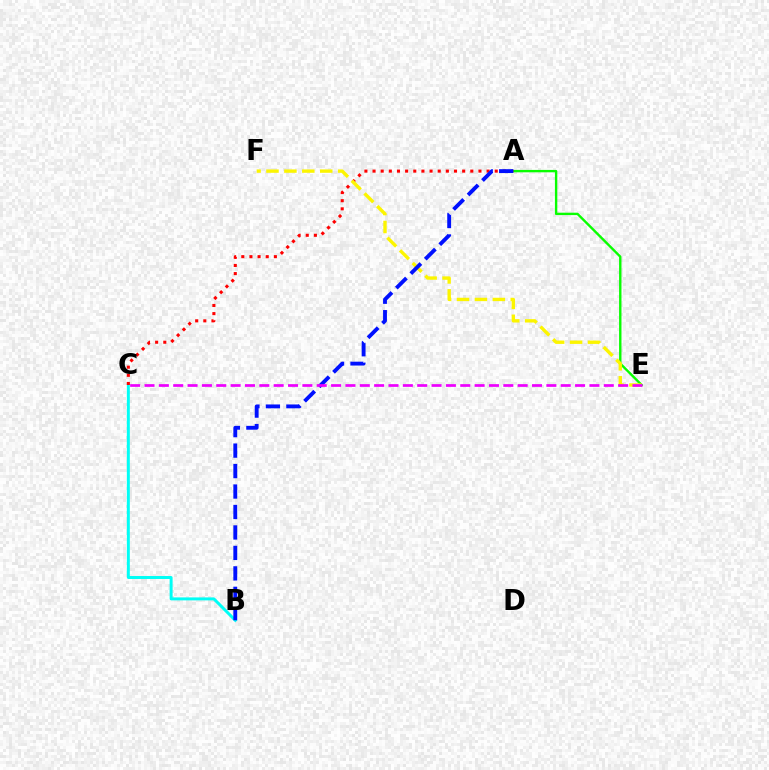{('A', 'E'): [{'color': '#08ff00', 'line_style': 'solid', 'thickness': 1.72}], ('B', 'C'): [{'color': '#00fff6', 'line_style': 'solid', 'thickness': 2.13}], ('A', 'C'): [{'color': '#ff0000', 'line_style': 'dotted', 'thickness': 2.21}], ('E', 'F'): [{'color': '#fcf500', 'line_style': 'dashed', 'thickness': 2.43}], ('A', 'B'): [{'color': '#0010ff', 'line_style': 'dashed', 'thickness': 2.78}], ('C', 'E'): [{'color': '#ee00ff', 'line_style': 'dashed', 'thickness': 1.95}]}